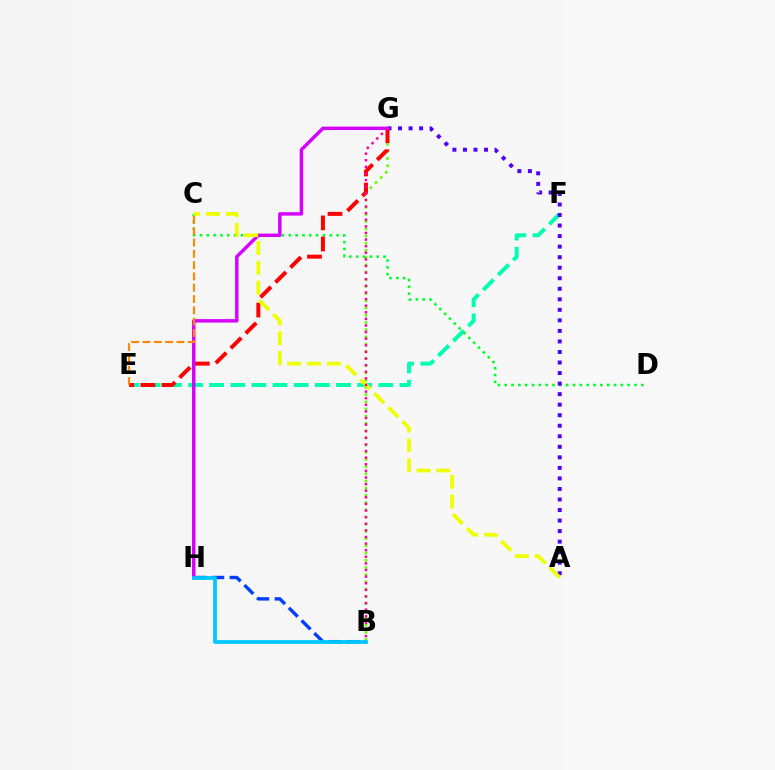{('E', 'F'): [{'color': '#00ffaf', 'line_style': 'dashed', 'thickness': 2.87}], ('B', 'H'): [{'color': '#003fff', 'line_style': 'dashed', 'thickness': 2.44}, {'color': '#00c7ff', 'line_style': 'solid', 'thickness': 2.69}], ('B', 'G'): [{'color': '#66ff00', 'line_style': 'dotted', 'thickness': 1.96}, {'color': '#ff00a0', 'line_style': 'dotted', 'thickness': 1.8}], ('C', 'D'): [{'color': '#00ff27', 'line_style': 'dotted', 'thickness': 1.86}], ('E', 'G'): [{'color': '#ff0000', 'line_style': 'dashed', 'thickness': 2.87}], ('A', 'G'): [{'color': '#4f00ff', 'line_style': 'dotted', 'thickness': 2.86}], ('G', 'H'): [{'color': '#d600ff', 'line_style': 'solid', 'thickness': 2.48}], ('C', 'E'): [{'color': '#ff8800', 'line_style': 'dashed', 'thickness': 1.54}], ('A', 'C'): [{'color': '#eeff00', 'line_style': 'dashed', 'thickness': 2.7}]}